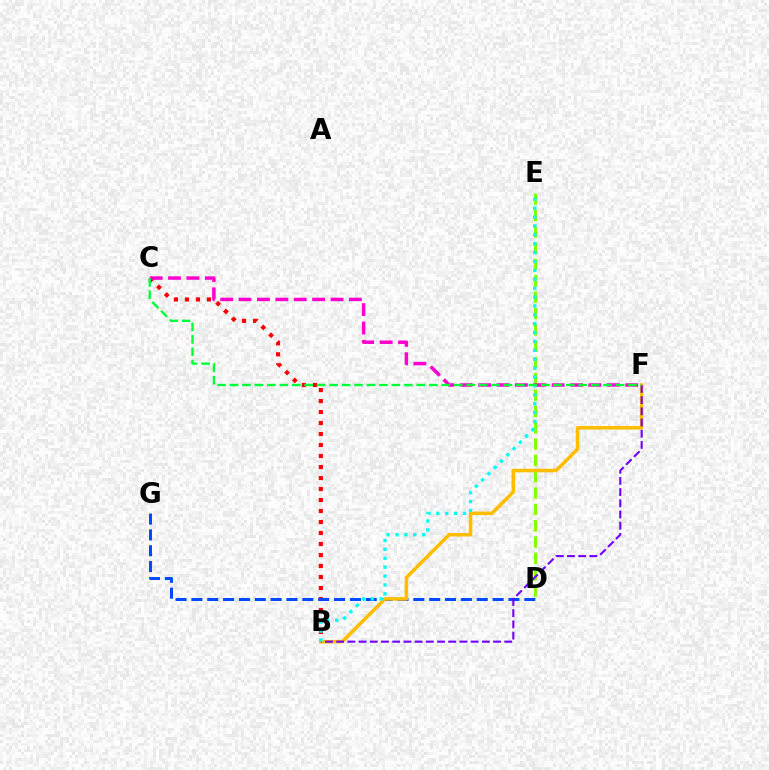{('B', 'C'): [{'color': '#ff0000', 'line_style': 'dotted', 'thickness': 2.99}], ('D', 'G'): [{'color': '#004bff', 'line_style': 'dashed', 'thickness': 2.15}], ('D', 'E'): [{'color': '#84ff00', 'line_style': 'dashed', 'thickness': 2.22}], ('B', 'F'): [{'color': '#ffbd00', 'line_style': 'solid', 'thickness': 2.55}, {'color': '#7200ff', 'line_style': 'dashed', 'thickness': 1.52}], ('C', 'F'): [{'color': '#ff00cf', 'line_style': 'dashed', 'thickness': 2.5}, {'color': '#00ff39', 'line_style': 'dashed', 'thickness': 1.69}], ('B', 'E'): [{'color': '#00fff6', 'line_style': 'dotted', 'thickness': 2.42}]}